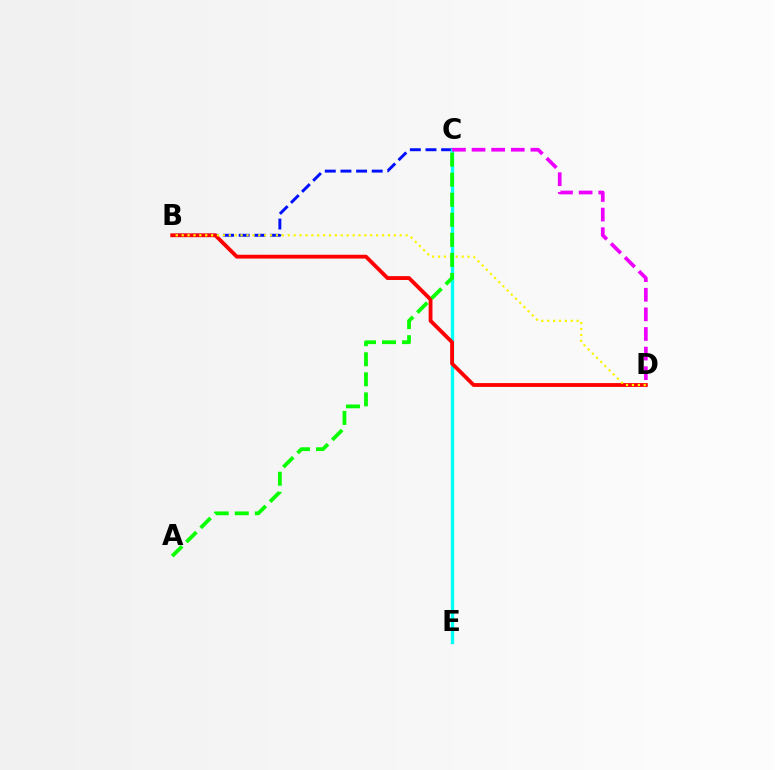{('B', 'C'): [{'color': '#0010ff', 'line_style': 'dashed', 'thickness': 2.13}], ('C', 'E'): [{'color': '#00fff6', 'line_style': 'solid', 'thickness': 2.39}], ('B', 'D'): [{'color': '#ff0000', 'line_style': 'solid', 'thickness': 2.76}, {'color': '#fcf500', 'line_style': 'dotted', 'thickness': 1.6}], ('A', 'C'): [{'color': '#08ff00', 'line_style': 'dashed', 'thickness': 2.72}], ('C', 'D'): [{'color': '#ee00ff', 'line_style': 'dashed', 'thickness': 2.66}]}